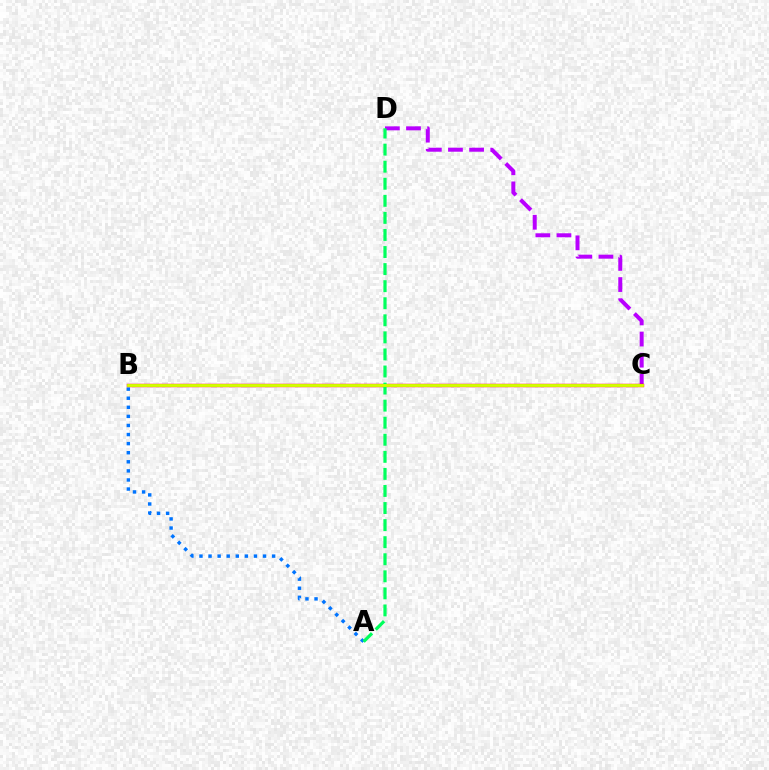{('A', 'B'): [{'color': '#0074ff', 'line_style': 'dotted', 'thickness': 2.47}], ('C', 'D'): [{'color': '#b900ff', 'line_style': 'dashed', 'thickness': 2.87}], ('B', 'C'): [{'color': '#ff0000', 'line_style': 'solid', 'thickness': 2.45}, {'color': '#d1ff00', 'line_style': 'solid', 'thickness': 2.09}], ('A', 'D'): [{'color': '#00ff5c', 'line_style': 'dashed', 'thickness': 2.32}]}